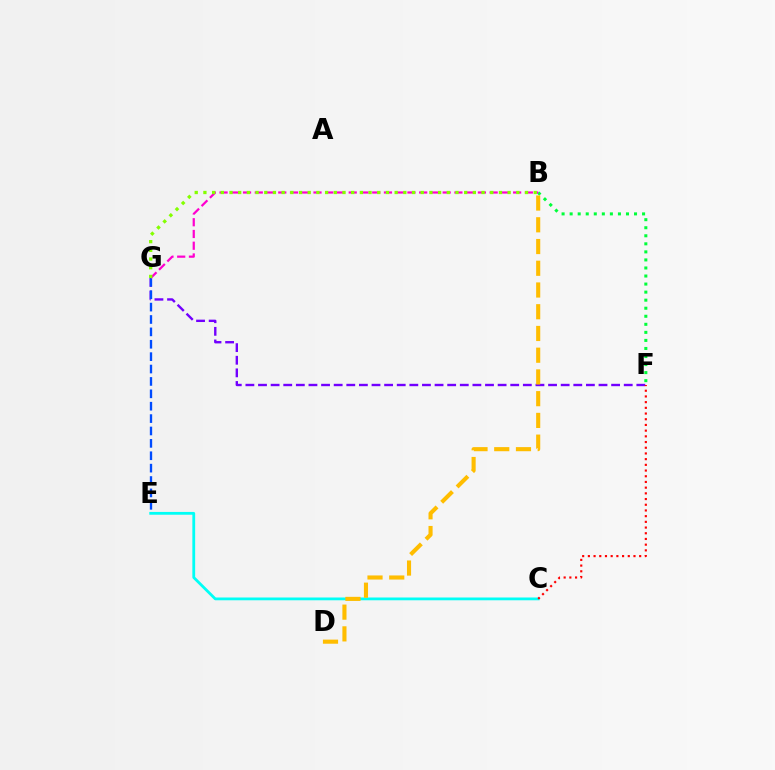{('B', 'F'): [{'color': '#00ff39', 'line_style': 'dotted', 'thickness': 2.19}], ('F', 'G'): [{'color': '#7200ff', 'line_style': 'dashed', 'thickness': 1.71}], ('E', 'G'): [{'color': '#004bff', 'line_style': 'dashed', 'thickness': 1.68}], ('B', 'G'): [{'color': '#ff00cf', 'line_style': 'dashed', 'thickness': 1.6}, {'color': '#84ff00', 'line_style': 'dotted', 'thickness': 2.36}], ('C', 'E'): [{'color': '#00fff6', 'line_style': 'solid', 'thickness': 2.01}], ('C', 'F'): [{'color': '#ff0000', 'line_style': 'dotted', 'thickness': 1.55}], ('B', 'D'): [{'color': '#ffbd00', 'line_style': 'dashed', 'thickness': 2.95}]}